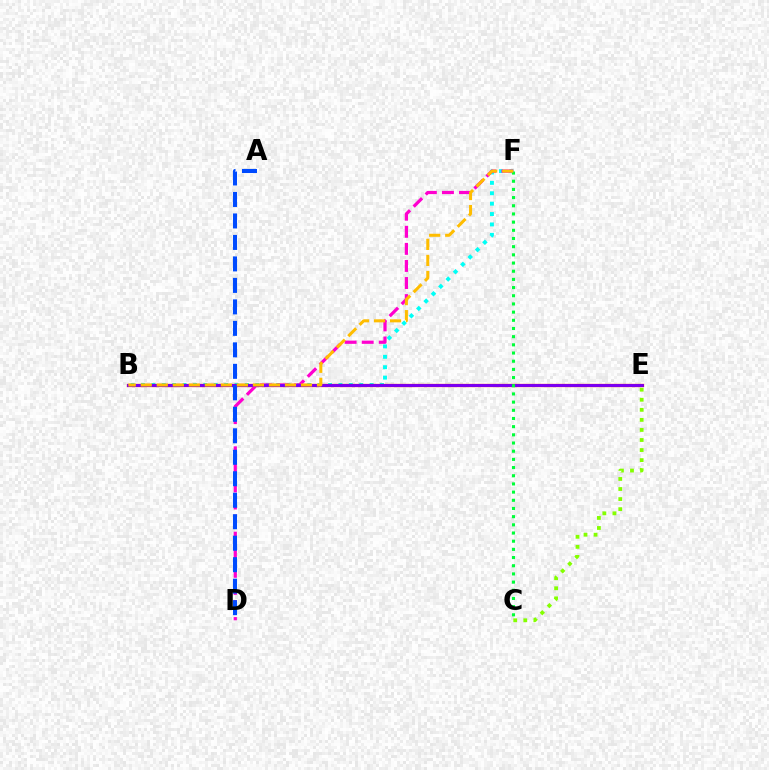{('B', 'F'): [{'color': '#00fff6', 'line_style': 'dotted', 'thickness': 2.82}, {'color': '#ffbd00', 'line_style': 'dashed', 'thickness': 2.18}], ('B', 'E'): [{'color': '#ff0000', 'line_style': 'solid', 'thickness': 2.34}, {'color': '#7200ff', 'line_style': 'solid', 'thickness': 2.0}], ('D', 'F'): [{'color': '#ff00cf', 'line_style': 'dashed', 'thickness': 2.32}], ('A', 'D'): [{'color': '#004bff', 'line_style': 'dashed', 'thickness': 2.92}], ('C', 'F'): [{'color': '#00ff39', 'line_style': 'dotted', 'thickness': 2.22}], ('C', 'E'): [{'color': '#84ff00', 'line_style': 'dotted', 'thickness': 2.73}]}